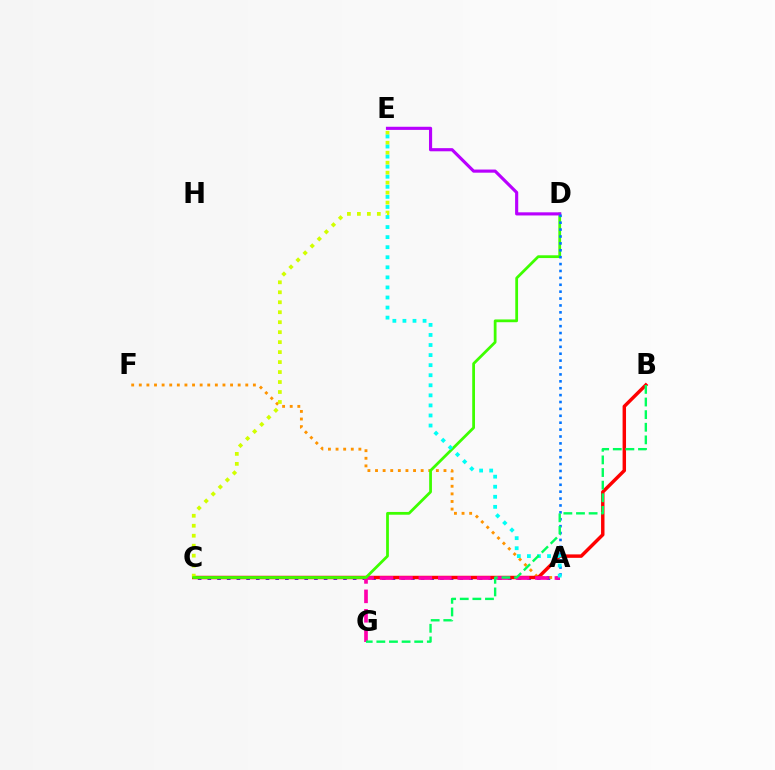{('A', 'C'): [{'color': '#2500ff', 'line_style': 'dotted', 'thickness': 2.63}], ('A', 'F'): [{'color': '#ff9400', 'line_style': 'dotted', 'thickness': 2.07}], ('B', 'C'): [{'color': '#ff0000', 'line_style': 'solid', 'thickness': 2.48}], ('A', 'G'): [{'color': '#ff00ac', 'line_style': 'dashed', 'thickness': 2.64}], ('C', 'E'): [{'color': '#d1ff00', 'line_style': 'dotted', 'thickness': 2.71}], ('C', 'D'): [{'color': '#3dff00', 'line_style': 'solid', 'thickness': 2.0}], ('D', 'E'): [{'color': '#b900ff', 'line_style': 'solid', 'thickness': 2.26}], ('A', 'D'): [{'color': '#0074ff', 'line_style': 'dotted', 'thickness': 1.87}], ('A', 'E'): [{'color': '#00fff6', 'line_style': 'dotted', 'thickness': 2.73}], ('B', 'G'): [{'color': '#00ff5c', 'line_style': 'dashed', 'thickness': 1.71}]}